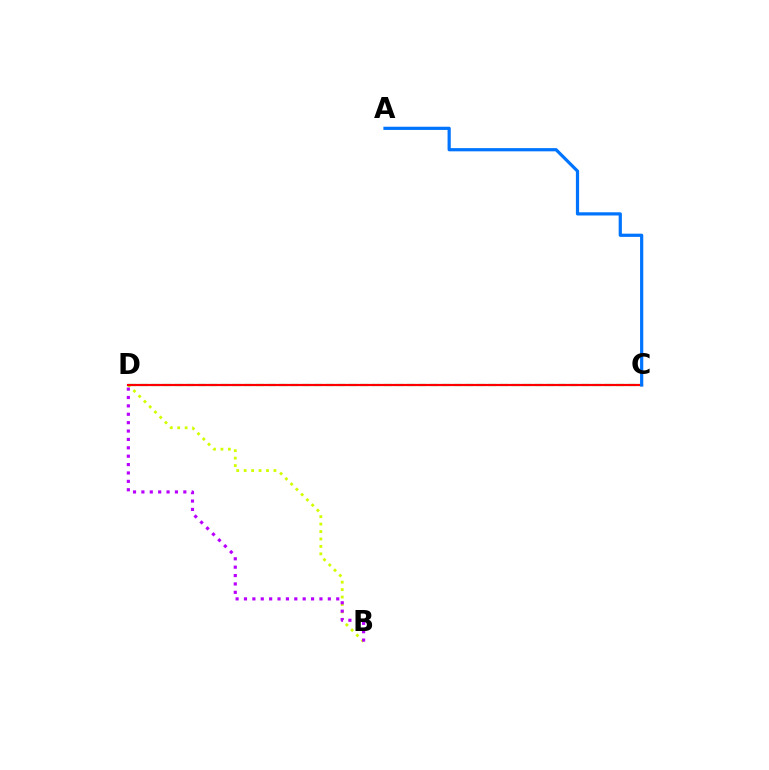{('B', 'D'): [{'color': '#d1ff00', 'line_style': 'dotted', 'thickness': 2.02}, {'color': '#b900ff', 'line_style': 'dotted', 'thickness': 2.28}], ('C', 'D'): [{'color': '#00ff5c', 'line_style': 'dashed', 'thickness': 1.58}, {'color': '#ff0000', 'line_style': 'solid', 'thickness': 1.57}], ('A', 'C'): [{'color': '#0074ff', 'line_style': 'solid', 'thickness': 2.3}]}